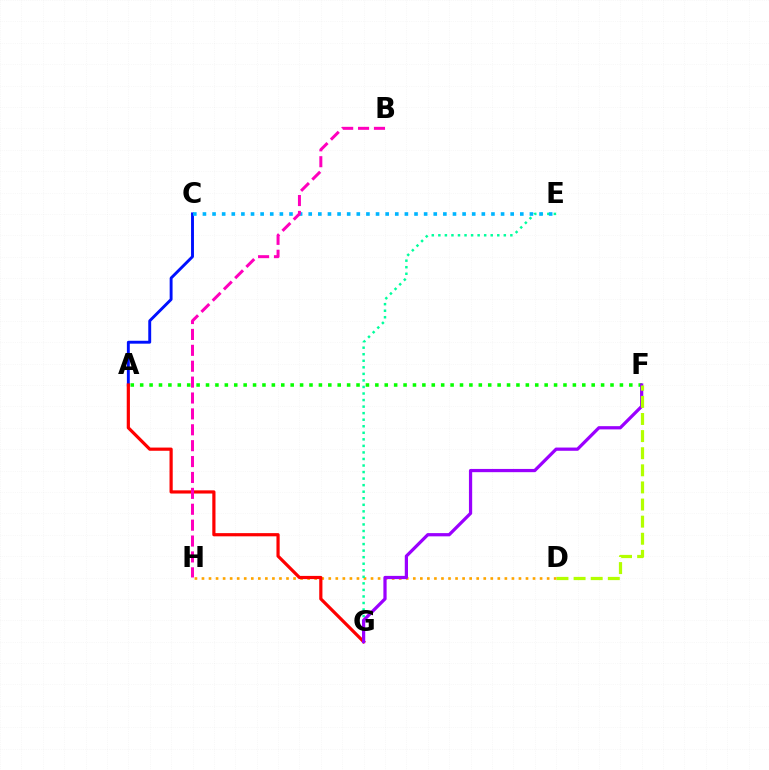{('A', 'C'): [{'color': '#0010ff', 'line_style': 'solid', 'thickness': 2.09}], ('D', 'H'): [{'color': '#ffa500', 'line_style': 'dotted', 'thickness': 1.91}], ('A', 'F'): [{'color': '#08ff00', 'line_style': 'dotted', 'thickness': 2.56}], ('E', 'G'): [{'color': '#00ff9d', 'line_style': 'dotted', 'thickness': 1.78}], ('A', 'G'): [{'color': '#ff0000', 'line_style': 'solid', 'thickness': 2.3}], ('F', 'G'): [{'color': '#9b00ff', 'line_style': 'solid', 'thickness': 2.33}], ('C', 'E'): [{'color': '#00b5ff', 'line_style': 'dotted', 'thickness': 2.61}], ('D', 'F'): [{'color': '#b3ff00', 'line_style': 'dashed', 'thickness': 2.32}], ('B', 'H'): [{'color': '#ff00bd', 'line_style': 'dashed', 'thickness': 2.16}]}